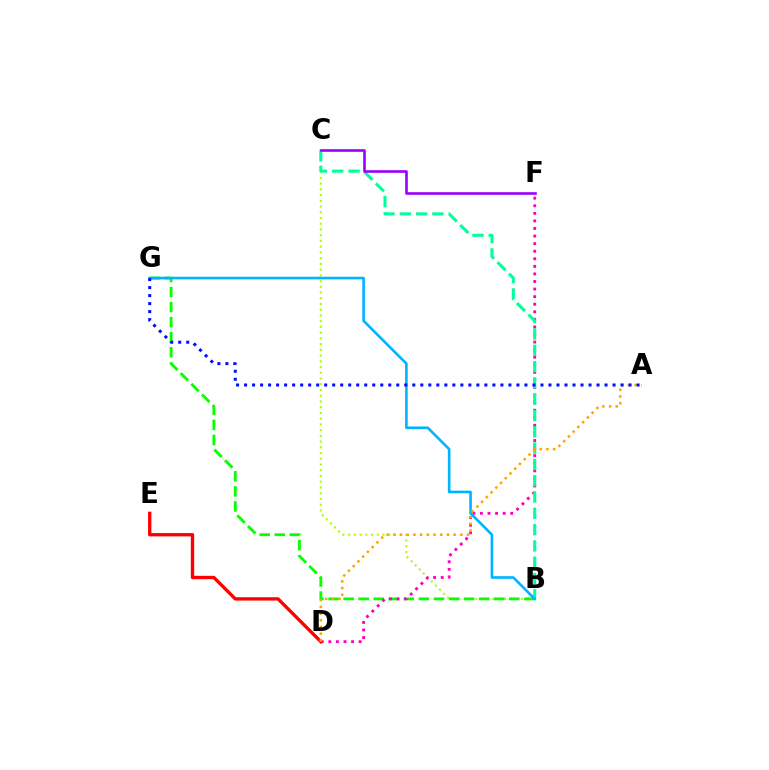{('B', 'C'): [{'color': '#b3ff00', 'line_style': 'dotted', 'thickness': 1.56}, {'color': '#00ff9d', 'line_style': 'dashed', 'thickness': 2.21}], ('B', 'G'): [{'color': '#08ff00', 'line_style': 'dashed', 'thickness': 2.05}, {'color': '#00b5ff', 'line_style': 'solid', 'thickness': 1.9}], ('D', 'F'): [{'color': '#ff00bd', 'line_style': 'dotted', 'thickness': 2.06}], ('D', 'E'): [{'color': '#ff0000', 'line_style': 'solid', 'thickness': 2.41}], ('A', 'D'): [{'color': '#ffa500', 'line_style': 'dotted', 'thickness': 1.82}], ('C', 'F'): [{'color': '#9b00ff', 'line_style': 'solid', 'thickness': 1.88}], ('A', 'G'): [{'color': '#0010ff', 'line_style': 'dotted', 'thickness': 2.18}]}